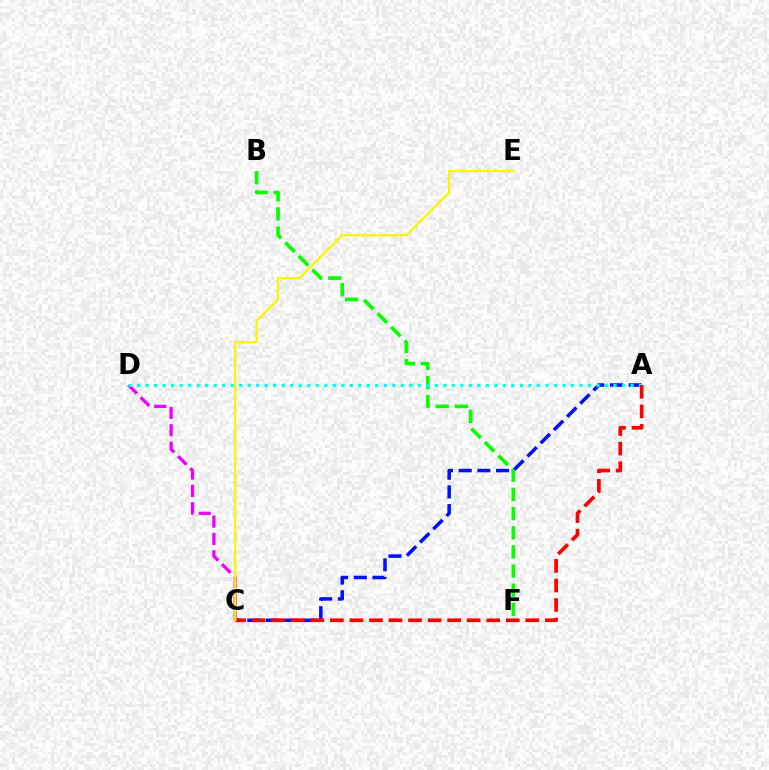{('B', 'F'): [{'color': '#08ff00', 'line_style': 'dashed', 'thickness': 2.6}], ('C', 'D'): [{'color': '#ee00ff', 'line_style': 'dashed', 'thickness': 2.36}], ('A', 'C'): [{'color': '#0010ff', 'line_style': 'dashed', 'thickness': 2.54}, {'color': '#ff0000', 'line_style': 'dashed', 'thickness': 2.66}], ('A', 'D'): [{'color': '#00fff6', 'line_style': 'dotted', 'thickness': 2.31}], ('C', 'E'): [{'color': '#fcf500', 'line_style': 'solid', 'thickness': 1.66}]}